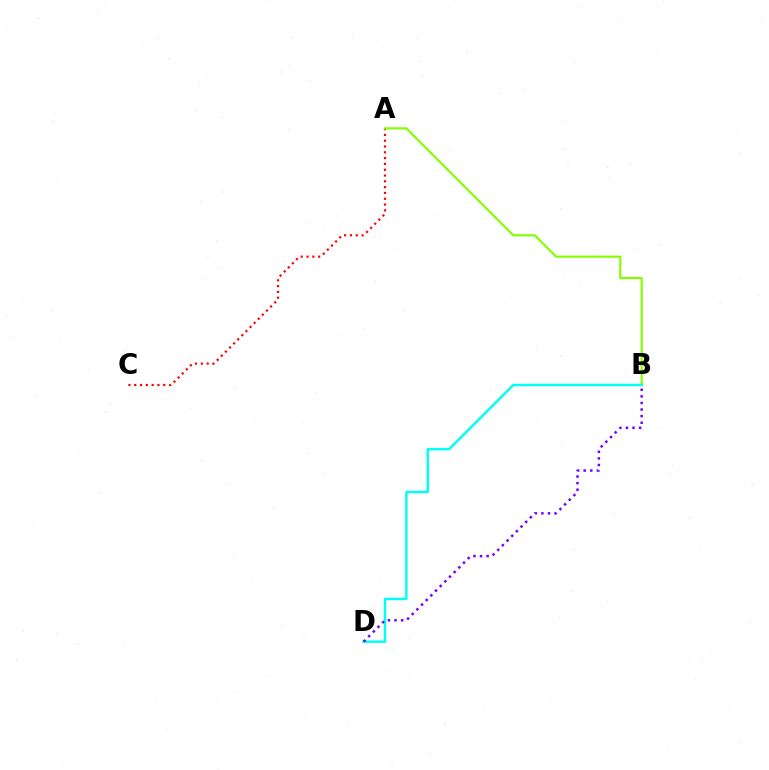{('A', 'C'): [{'color': '#ff0000', 'line_style': 'dotted', 'thickness': 1.58}], ('A', 'B'): [{'color': '#84ff00', 'line_style': 'solid', 'thickness': 1.57}], ('B', 'D'): [{'color': '#00fff6', 'line_style': 'solid', 'thickness': 1.76}, {'color': '#7200ff', 'line_style': 'dotted', 'thickness': 1.79}]}